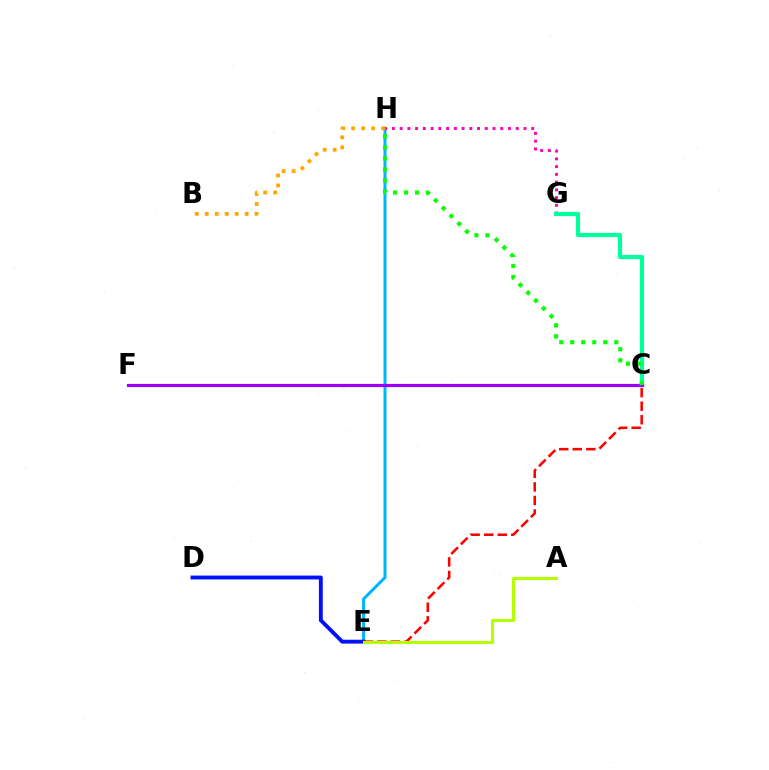{('E', 'H'): [{'color': '#00b5ff', 'line_style': 'solid', 'thickness': 2.17}], ('G', 'H'): [{'color': '#ff00bd', 'line_style': 'dotted', 'thickness': 2.1}], ('D', 'E'): [{'color': '#0010ff', 'line_style': 'solid', 'thickness': 2.78}], ('C', 'E'): [{'color': '#ff0000', 'line_style': 'dashed', 'thickness': 1.84}], ('B', 'H'): [{'color': '#ffa500', 'line_style': 'dotted', 'thickness': 2.71}], ('C', 'G'): [{'color': '#00ff9d', 'line_style': 'solid', 'thickness': 2.99}], ('C', 'F'): [{'color': '#9b00ff', 'line_style': 'solid', 'thickness': 2.3}], ('C', 'H'): [{'color': '#08ff00', 'line_style': 'dotted', 'thickness': 2.99}], ('A', 'E'): [{'color': '#b3ff00', 'line_style': 'solid', 'thickness': 2.21}]}